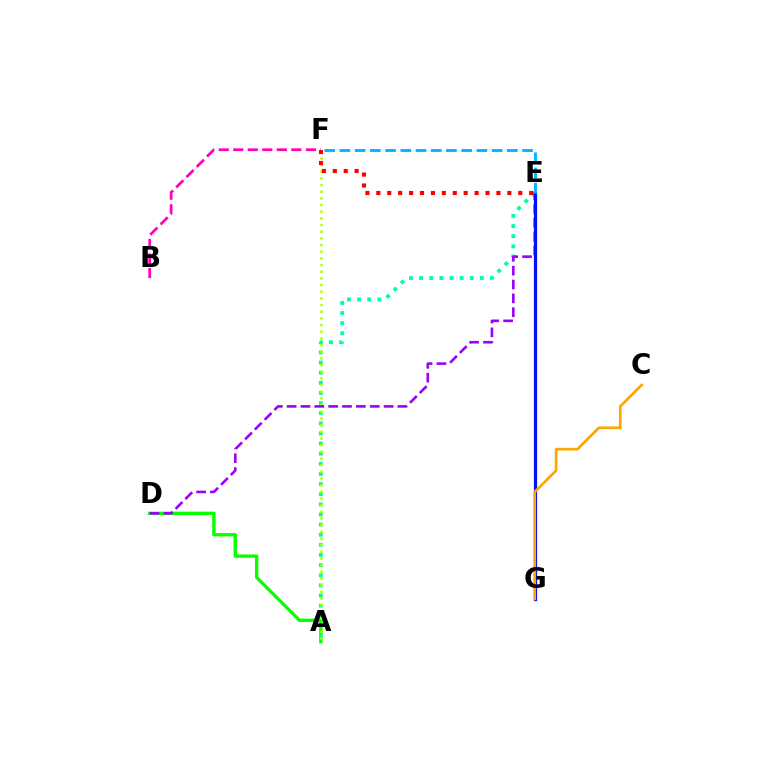{('A', 'D'): [{'color': '#08ff00', 'line_style': 'solid', 'thickness': 2.41}], ('A', 'E'): [{'color': '#00ff9d', 'line_style': 'dotted', 'thickness': 2.75}], ('B', 'F'): [{'color': '#ff00bd', 'line_style': 'dashed', 'thickness': 1.97}], ('A', 'F'): [{'color': '#b3ff00', 'line_style': 'dotted', 'thickness': 1.81}], ('D', 'E'): [{'color': '#9b00ff', 'line_style': 'dashed', 'thickness': 1.88}], ('E', 'G'): [{'color': '#0010ff', 'line_style': 'solid', 'thickness': 2.32}], ('E', 'F'): [{'color': '#00b5ff', 'line_style': 'dashed', 'thickness': 2.07}, {'color': '#ff0000', 'line_style': 'dotted', 'thickness': 2.97}], ('C', 'G'): [{'color': '#ffa500', 'line_style': 'solid', 'thickness': 1.93}]}